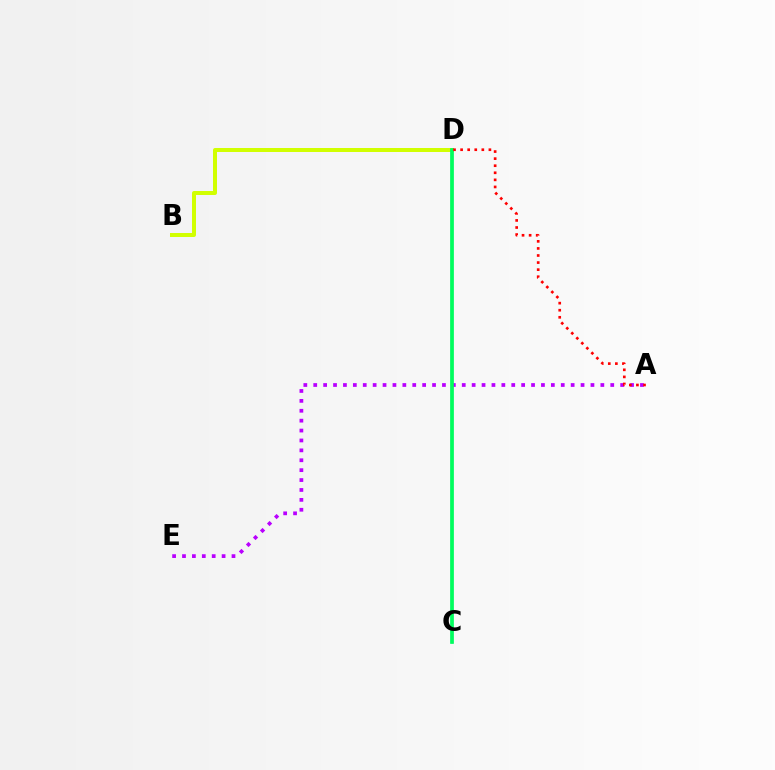{('B', 'D'): [{'color': '#d1ff00', 'line_style': 'solid', 'thickness': 2.88}], ('C', 'D'): [{'color': '#0074ff', 'line_style': 'solid', 'thickness': 1.68}, {'color': '#00ff5c', 'line_style': 'solid', 'thickness': 2.64}], ('A', 'E'): [{'color': '#b900ff', 'line_style': 'dotted', 'thickness': 2.69}], ('A', 'D'): [{'color': '#ff0000', 'line_style': 'dotted', 'thickness': 1.92}]}